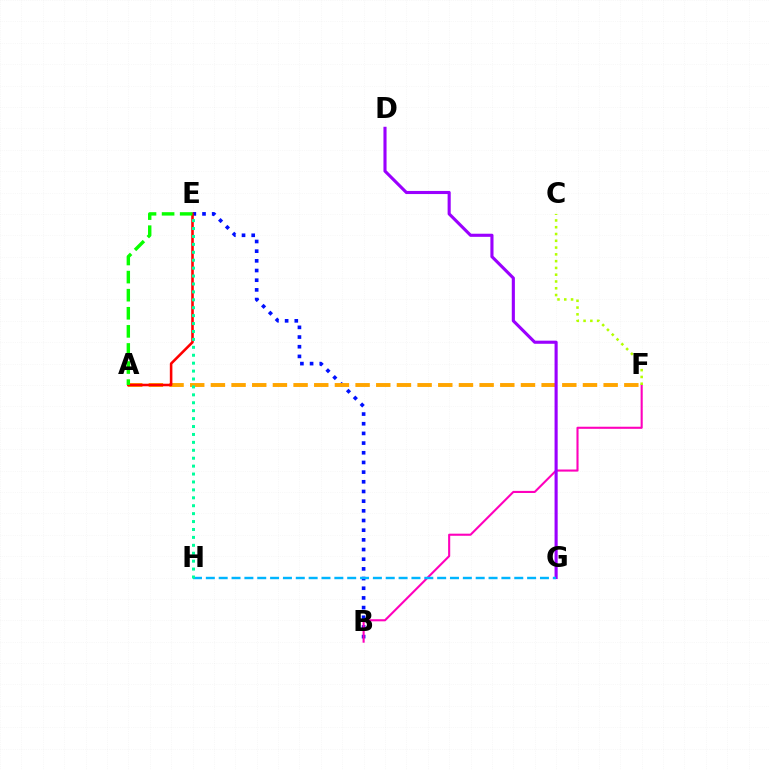{('B', 'E'): [{'color': '#0010ff', 'line_style': 'dotted', 'thickness': 2.63}], ('A', 'F'): [{'color': '#ffa500', 'line_style': 'dashed', 'thickness': 2.81}], ('B', 'F'): [{'color': '#ff00bd', 'line_style': 'solid', 'thickness': 1.51}], ('D', 'G'): [{'color': '#9b00ff', 'line_style': 'solid', 'thickness': 2.24}], ('C', 'F'): [{'color': '#b3ff00', 'line_style': 'dotted', 'thickness': 1.84}], ('A', 'E'): [{'color': '#ff0000', 'line_style': 'solid', 'thickness': 1.85}, {'color': '#08ff00', 'line_style': 'dashed', 'thickness': 2.46}], ('G', 'H'): [{'color': '#00b5ff', 'line_style': 'dashed', 'thickness': 1.75}], ('E', 'H'): [{'color': '#00ff9d', 'line_style': 'dotted', 'thickness': 2.15}]}